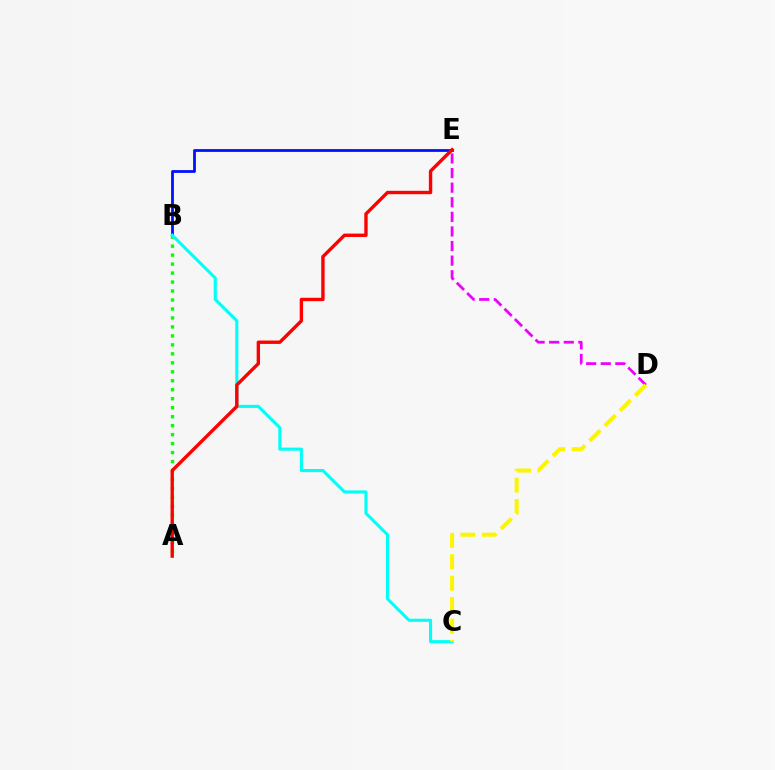{('D', 'E'): [{'color': '#ee00ff', 'line_style': 'dashed', 'thickness': 1.98}], ('B', 'E'): [{'color': '#0010ff', 'line_style': 'solid', 'thickness': 1.99}], ('A', 'B'): [{'color': '#08ff00', 'line_style': 'dotted', 'thickness': 2.44}], ('B', 'C'): [{'color': '#00fff6', 'line_style': 'solid', 'thickness': 2.23}], ('A', 'E'): [{'color': '#ff0000', 'line_style': 'solid', 'thickness': 2.43}], ('C', 'D'): [{'color': '#fcf500', 'line_style': 'dashed', 'thickness': 2.91}]}